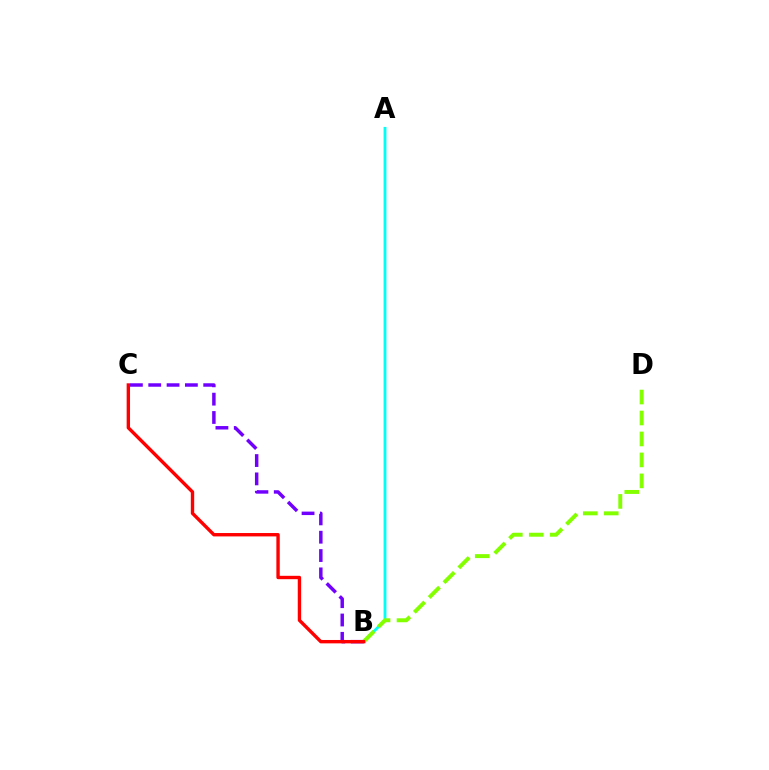{('B', 'C'): [{'color': '#7200ff', 'line_style': 'dashed', 'thickness': 2.49}, {'color': '#ff0000', 'line_style': 'solid', 'thickness': 2.43}], ('A', 'B'): [{'color': '#00fff6', 'line_style': 'solid', 'thickness': 2.03}], ('B', 'D'): [{'color': '#84ff00', 'line_style': 'dashed', 'thickness': 2.85}]}